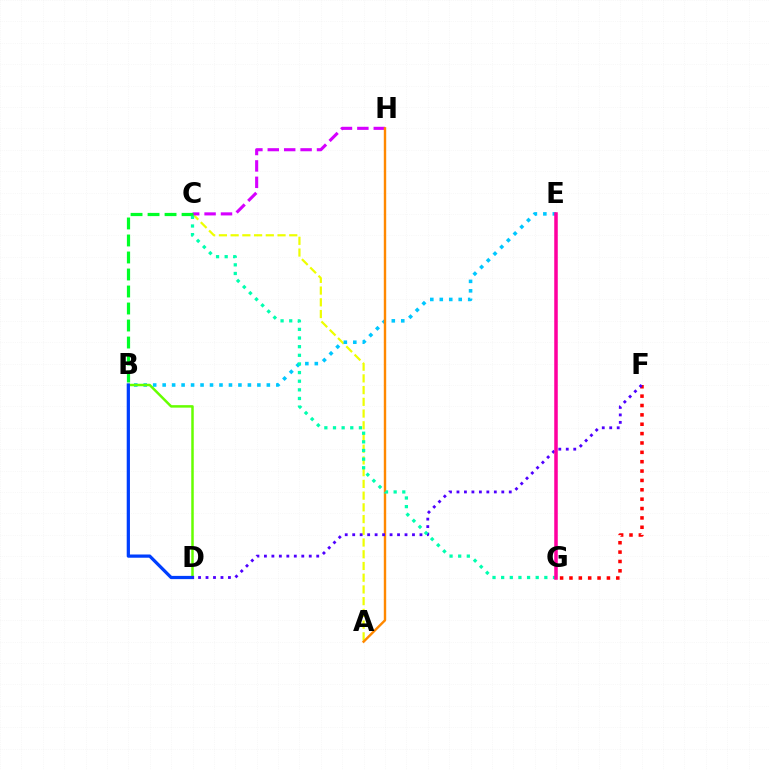{('A', 'C'): [{'color': '#eeff00', 'line_style': 'dashed', 'thickness': 1.59}], ('B', 'E'): [{'color': '#00c7ff', 'line_style': 'dotted', 'thickness': 2.57}], ('F', 'G'): [{'color': '#ff0000', 'line_style': 'dotted', 'thickness': 2.54}], ('C', 'H'): [{'color': '#d600ff', 'line_style': 'dashed', 'thickness': 2.23}], ('A', 'H'): [{'color': '#ff8800', 'line_style': 'solid', 'thickness': 1.73}], ('B', 'C'): [{'color': '#00ff27', 'line_style': 'dashed', 'thickness': 2.31}], ('B', 'D'): [{'color': '#66ff00', 'line_style': 'solid', 'thickness': 1.8}, {'color': '#003fff', 'line_style': 'solid', 'thickness': 2.33}], ('D', 'F'): [{'color': '#4f00ff', 'line_style': 'dotted', 'thickness': 2.03}], ('C', 'G'): [{'color': '#00ffaf', 'line_style': 'dotted', 'thickness': 2.35}], ('E', 'G'): [{'color': '#ff00a0', 'line_style': 'solid', 'thickness': 2.54}]}